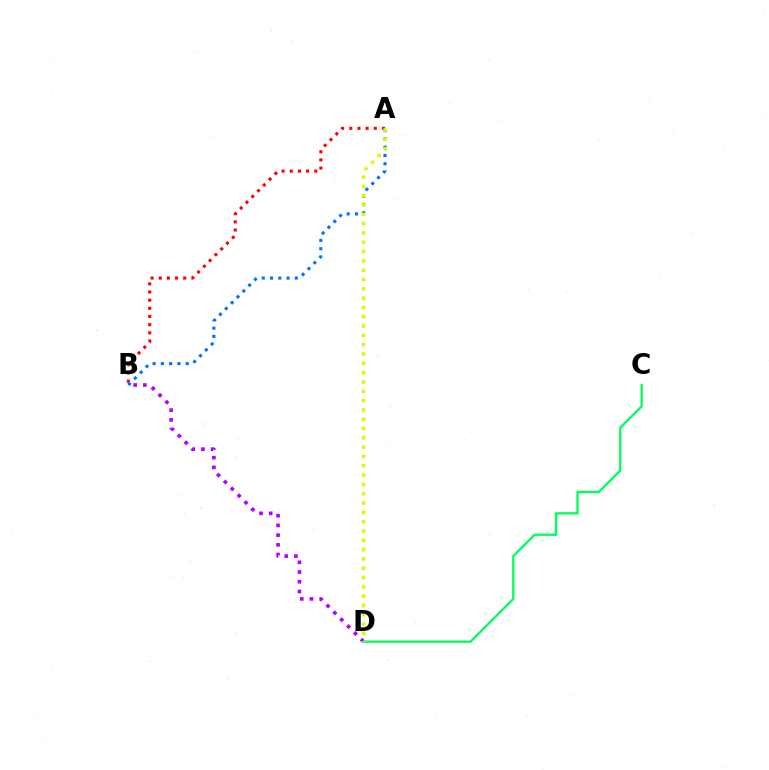{('B', 'D'): [{'color': '#b900ff', 'line_style': 'dotted', 'thickness': 2.64}], ('C', 'D'): [{'color': '#00ff5c', 'line_style': 'solid', 'thickness': 1.69}], ('A', 'B'): [{'color': '#ff0000', 'line_style': 'dotted', 'thickness': 2.22}, {'color': '#0074ff', 'line_style': 'dotted', 'thickness': 2.25}], ('A', 'D'): [{'color': '#d1ff00', 'line_style': 'dotted', 'thickness': 2.53}]}